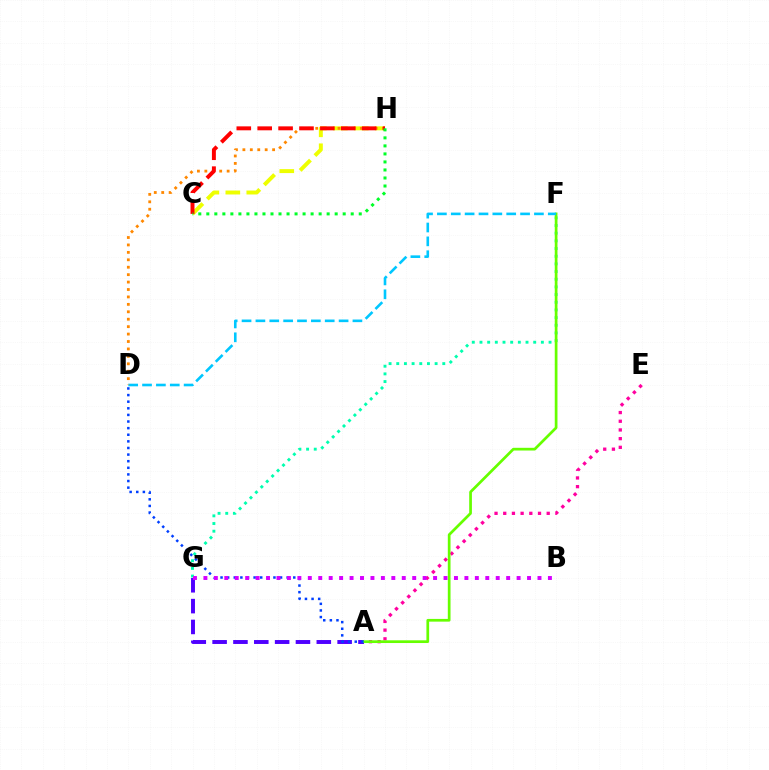{('F', 'G'): [{'color': '#00ffaf', 'line_style': 'dotted', 'thickness': 2.09}], ('A', 'E'): [{'color': '#ff00a0', 'line_style': 'dotted', 'thickness': 2.36}], ('C', 'H'): [{'color': '#eeff00', 'line_style': 'dashed', 'thickness': 2.84}, {'color': '#ff0000', 'line_style': 'dashed', 'thickness': 2.84}, {'color': '#00ff27', 'line_style': 'dotted', 'thickness': 2.18}], ('A', 'G'): [{'color': '#4f00ff', 'line_style': 'dashed', 'thickness': 2.83}], ('A', 'F'): [{'color': '#66ff00', 'line_style': 'solid', 'thickness': 1.96}], ('A', 'D'): [{'color': '#003fff', 'line_style': 'dotted', 'thickness': 1.8}], ('D', 'F'): [{'color': '#00c7ff', 'line_style': 'dashed', 'thickness': 1.88}], ('B', 'G'): [{'color': '#d600ff', 'line_style': 'dotted', 'thickness': 2.84}], ('D', 'H'): [{'color': '#ff8800', 'line_style': 'dotted', 'thickness': 2.02}]}